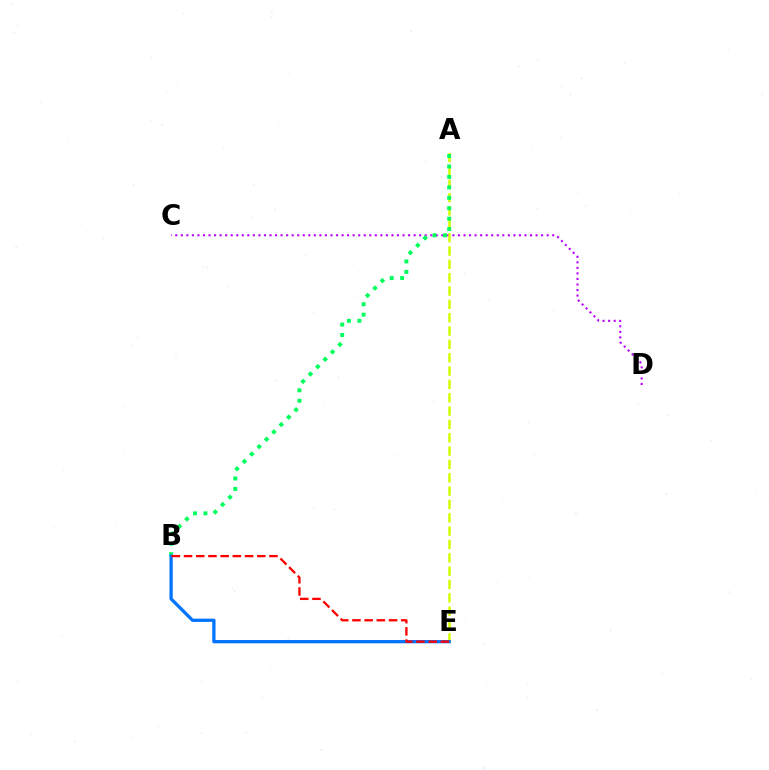{('C', 'D'): [{'color': '#b900ff', 'line_style': 'dotted', 'thickness': 1.51}], ('A', 'E'): [{'color': '#d1ff00', 'line_style': 'dashed', 'thickness': 1.81}], ('A', 'B'): [{'color': '#00ff5c', 'line_style': 'dotted', 'thickness': 2.83}], ('B', 'E'): [{'color': '#0074ff', 'line_style': 'solid', 'thickness': 2.35}, {'color': '#ff0000', 'line_style': 'dashed', 'thickness': 1.66}]}